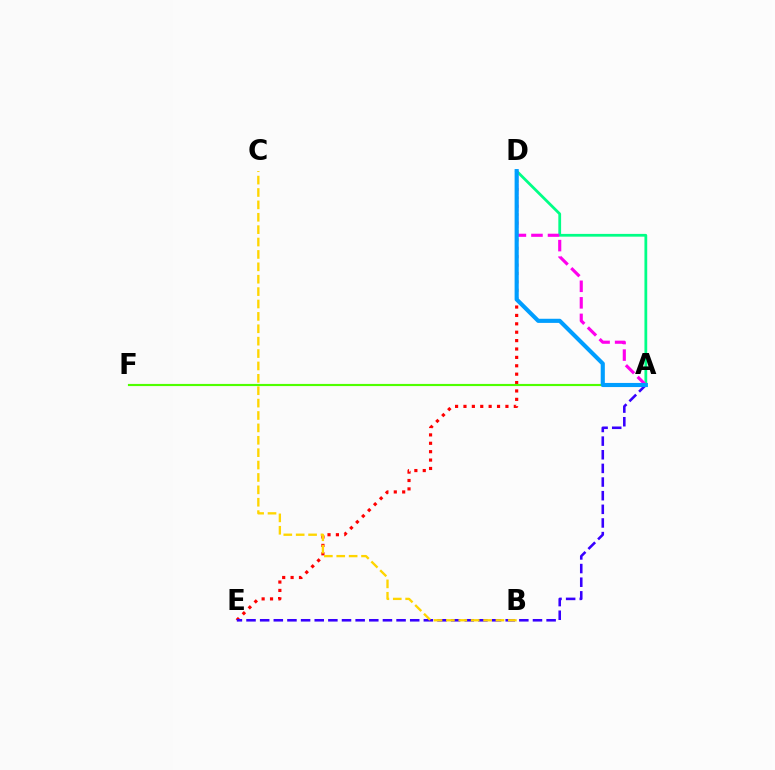{('D', 'E'): [{'color': '#ff0000', 'line_style': 'dotted', 'thickness': 2.28}], ('A', 'E'): [{'color': '#3700ff', 'line_style': 'dashed', 'thickness': 1.85}], ('A', 'D'): [{'color': '#00ff86', 'line_style': 'solid', 'thickness': 1.99}, {'color': '#ff00ed', 'line_style': 'dashed', 'thickness': 2.25}, {'color': '#009eff', 'line_style': 'solid', 'thickness': 2.97}], ('A', 'F'): [{'color': '#4fff00', 'line_style': 'solid', 'thickness': 1.55}], ('B', 'C'): [{'color': '#ffd500', 'line_style': 'dashed', 'thickness': 1.68}]}